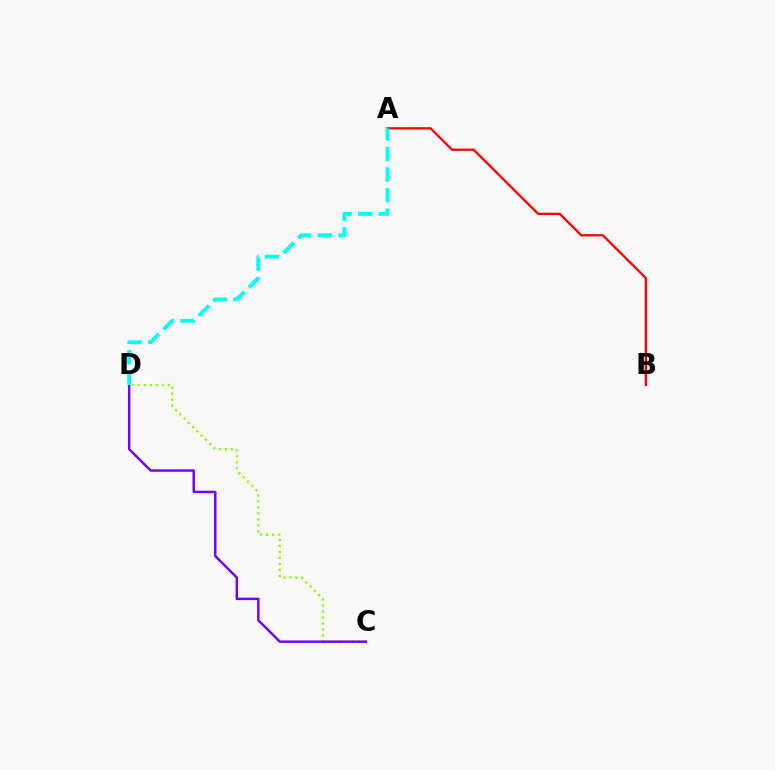{('A', 'B'): [{'color': '#ff0000', 'line_style': 'solid', 'thickness': 1.66}], ('C', 'D'): [{'color': '#84ff00', 'line_style': 'dotted', 'thickness': 1.63}, {'color': '#7200ff', 'line_style': 'solid', 'thickness': 1.76}], ('A', 'D'): [{'color': '#00fff6', 'line_style': 'dashed', 'thickness': 2.79}]}